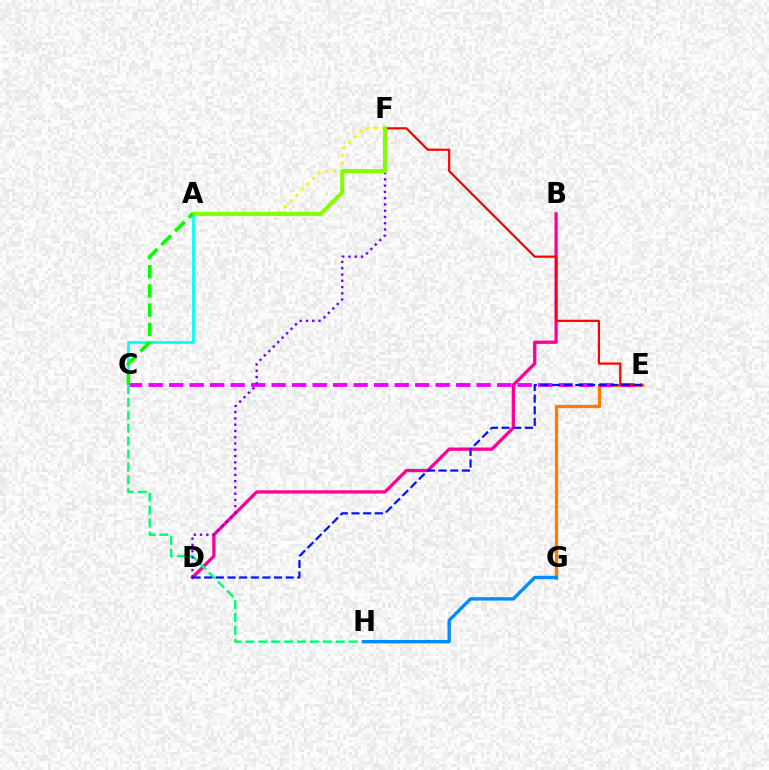{('B', 'D'): [{'color': '#ff0094', 'line_style': 'solid', 'thickness': 2.36}], ('E', 'G'): [{'color': '#ff7c00', 'line_style': 'solid', 'thickness': 2.38}], ('C', 'H'): [{'color': '#00ff74', 'line_style': 'dashed', 'thickness': 1.75}], ('C', 'E'): [{'color': '#ee00ff', 'line_style': 'dashed', 'thickness': 2.79}], ('E', 'F'): [{'color': '#ff0000', 'line_style': 'solid', 'thickness': 1.6}], ('D', 'F'): [{'color': '#7200ff', 'line_style': 'dotted', 'thickness': 1.7}], ('G', 'H'): [{'color': '#008cff', 'line_style': 'solid', 'thickness': 2.43}], ('A', 'F'): [{'color': '#fcf500', 'line_style': 'dotted', 'thickness': 2.16}, {'color': '#84ff00', 'line_style': 'solid', 'thickness': 2.91}], ('D', 'E'): [{'color': '#0010ff', 'line_style': 'dashed', 'thickness': 1.58}], ('A', 'C'): [{'color': '#00fff6', 'line_style': 'solid', 'thickness': 1.96}, {'color': '#08ff00', 'line_style': 'dashed', 'thickness': 2.61}]}